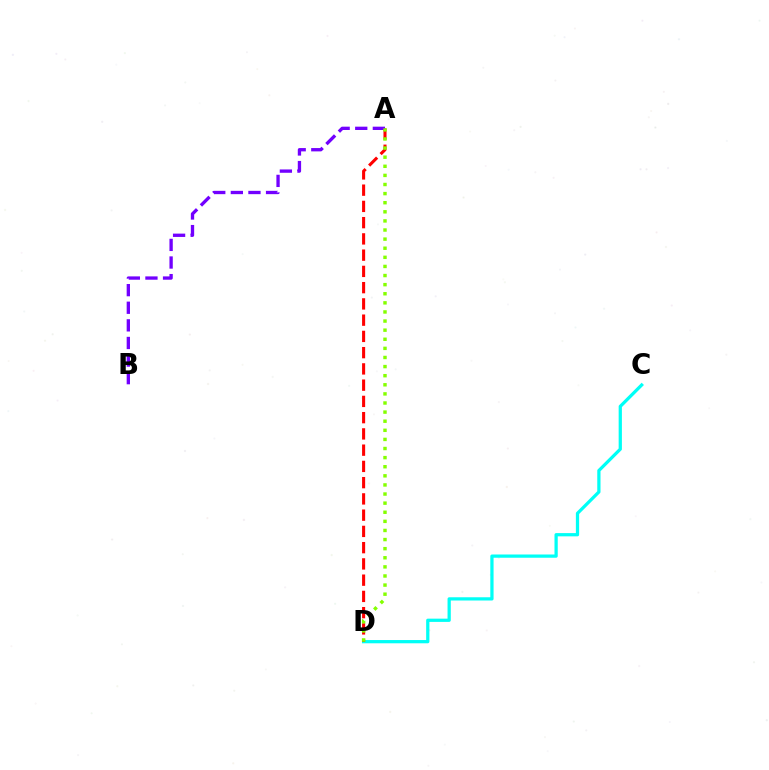{('C', 'D'): [{'color': '#00fff6', 'line_style': 'solid', 'thickness': 2.34}], ('A', 'D'): [{'color': '#ff0000', 'line_style': 'dashed', 'thickness': 2.21}, {'color': '#84ff00', 'line_style': 'dotted', 'thickness': 2.47}], ('A', 'B'): [{'color': '#7200ff', 'line_style': 'dashed', 'thickness': 2.39}]}